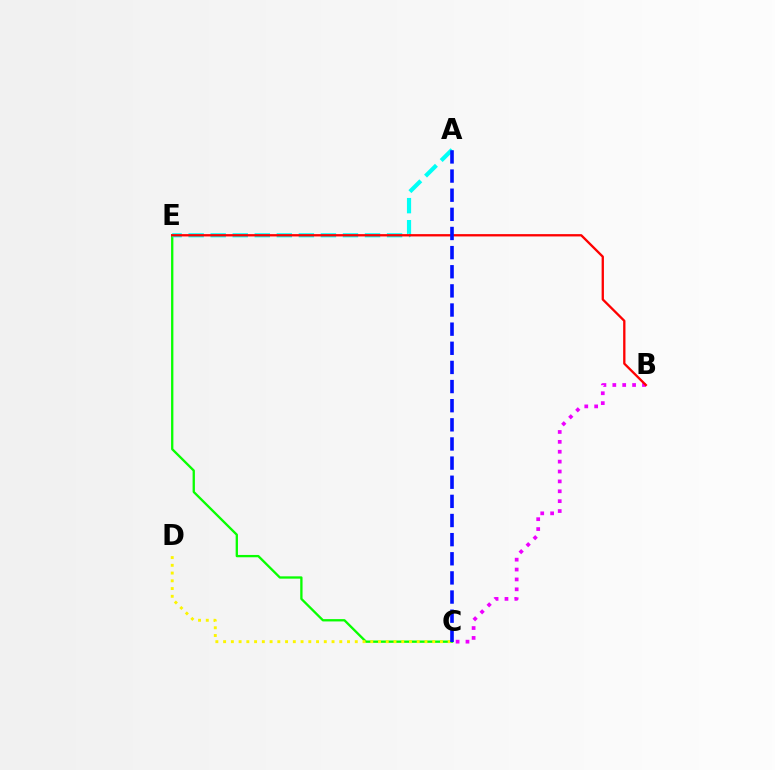{('C', 'E'): [{'color': '#08ff00', 'line_style': 'solid', 'thickness': 1.67}], ('A', 'E'): [{'color': '#00fff6', 'line_style': 'dashed', 'thickness': 3.0}], ('C', 'D'): [{'color': '#fcf500', 'line_style': 'dotted', 'thickness': 2.1}], ('B', 'C'): [{'color': '#ee00ff', 'line_style': 'dotted', 'thickness': 2.69}], ('B', 'E'): [{'color': '#ff0000', 'line_style': 'solid', 'thickness': 1.66}], ('A', 'C'): [{'color': '#0010ff', 'line_style': 'dashed', 'thickness': 2.6}]}